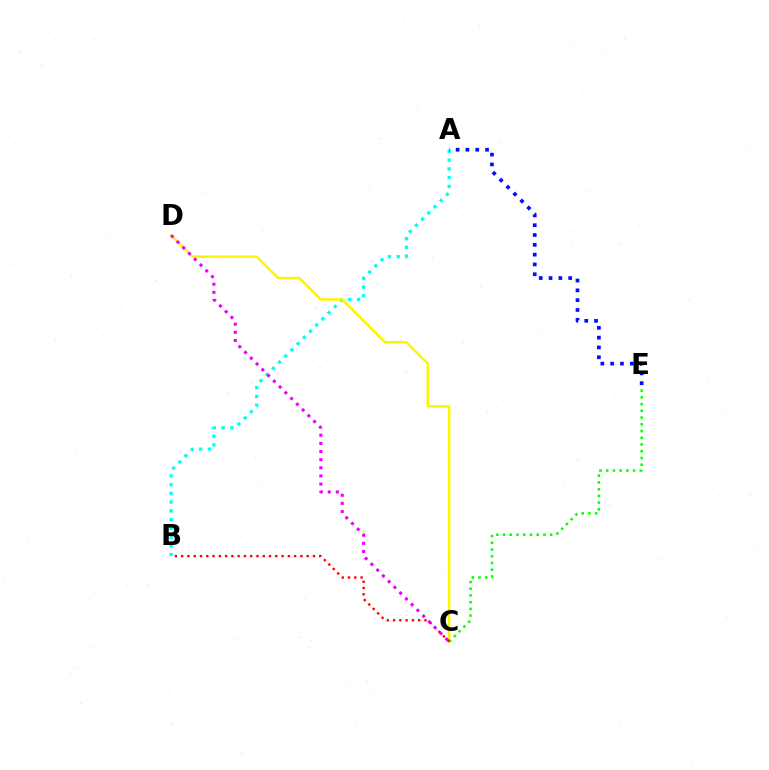{('A', 'B'): [{'color': '#00fff6', 'line_style': 'dotted', 'thickness': 2.38}], ('C', 'D'): [{'color': '#fcf500', 'line_style': 'solid', 'thickness': 1.78}, {'color': '#ee00ff', 'line_style': 'dotted', 'thickness': 2.21}], ('C', 'E'): [{'color': '#08ff00', 'line_style': 'dotted', 'thickness': 1.83}], ('A', 'E'): [{'color': '#0010ff', 'line_style': 'dotted', 'thickness': 2.67}], ('B', 'C'): [{'color': '#ff0000', 'line_style': 'dotted', 'thickness': 1.71}]}